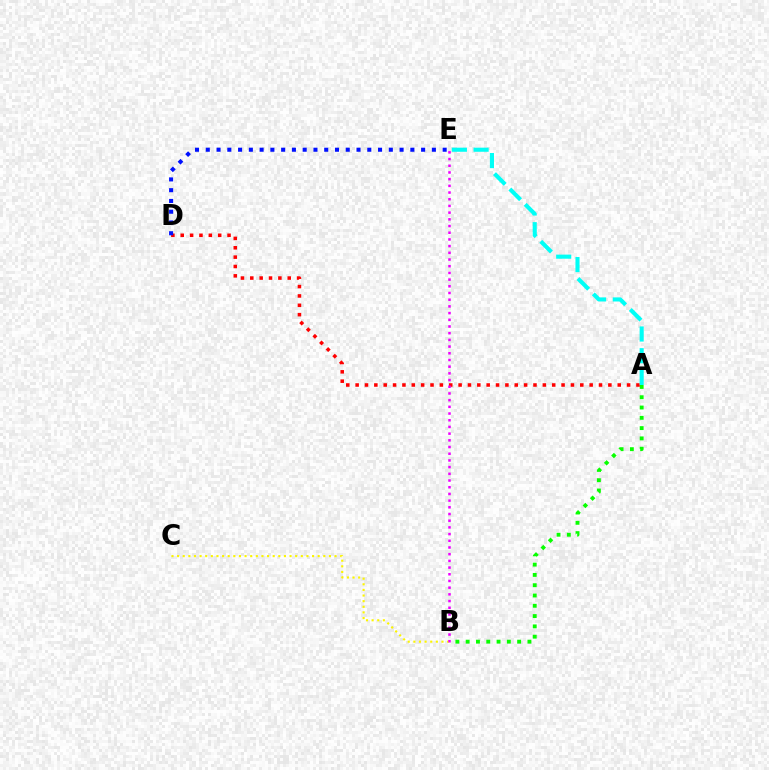{('B', 'C'): [{'color': '#fcf500', 'line_style': 'dotted', 'thickness': 1.53}], ('A', 'B'): [{'color': '#08ff00', 'line_style': 'dotted', 'thickness': 2.8}], ('A', 'D'): [{'color': '#ff0000', 'line_style': 'dotted', 'thickness': 2.54}], ('B', 'E'): [{'color': '#ee00ff', 'line_style': 'dotted', 'thickness': 1.82}], ('D', 'E'): [{'color': '#0010ff', 'line_style': 'dotted', 'thickness': 2.93}], ('A', 'E'): [{'color': '#00fff6', 'line_style': 'dashed', 'thickness': 2.95}]}